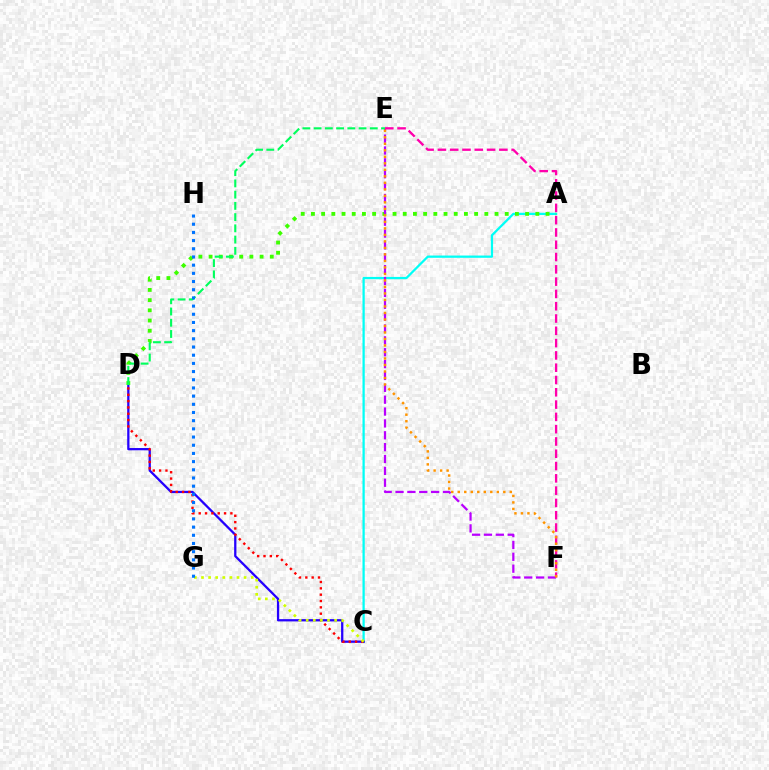{('A', 'C'): [{'color': '#00fff6', 'line_style': 'solid', 'thickness': 1.63}], ('C', 'D'): [{'color': '#2500ff', 'line_style': 'solid', 'thickness': 1.64}, {'color': '#ff0000', 'line_style': 'dotted', 'thickness': 1.72}], ('A', 'D'): [{'color': '#3dff00', 'line_style': 'dotted', 'thickness': 2.77}], ('E', 'F'): [{'color': '#b900ff', 'line_style': 'dashed', 'thickness': 1.61}, {'color': '#ff00ac', 'line_style': 'dashed', 'thickness': 1.67}, {'color': '#ff9400', 'line_style': 'dotted', 'thickness': 1.77}], ('D', 'E'): [{'color': '#00ff5c', 'line_style': 'dashed', 'thickness': 1.53}], ('C', 'G'): [{'color': '#d1ff00', 'line_style': 'dotted', 'thickness': 1.93}], ('G', 'H'): [{'color': '#0074ff', 'line_style': 'dotted', 'thickness': 2.22}]}